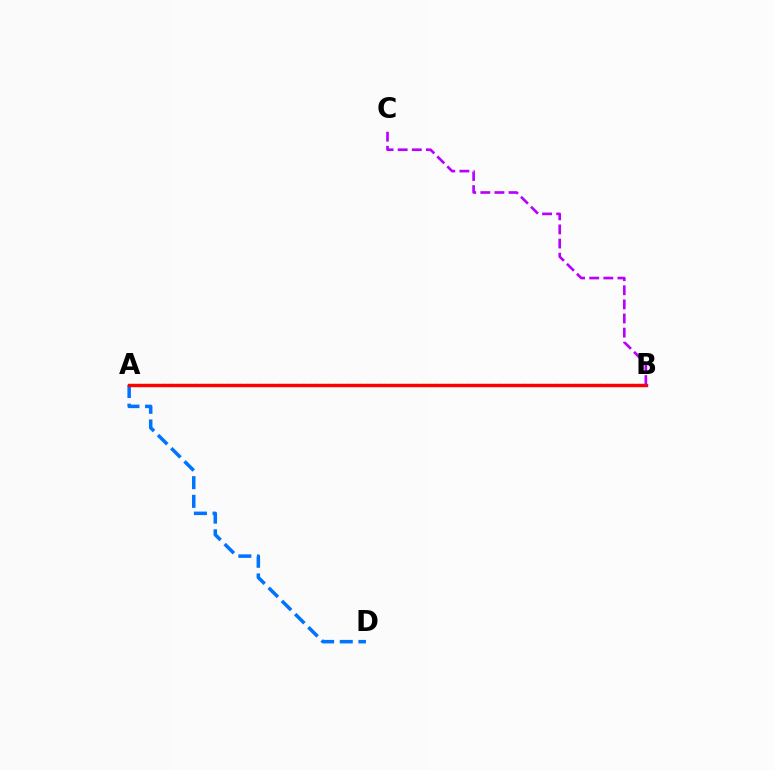{('A', 'B'): [{'color': '#00ff5c', 'line_style': 'dashed', 'thickness': 2.23}, {'color': '#d1ff00', 'line_style': 'dotted', 'thickness': 1.72}, {'color': '#ff0000', 'line_style': 'solid', 'thickness': 2.44}], ('A', 'D'): [{'color': '#0074ff', 'line_style': 'dashed', 'thickness': 2.53}], ('B', 'C'): [{'color': '#b900ff', 'line_style': 'dashed', 'thickness': 1.92}]}